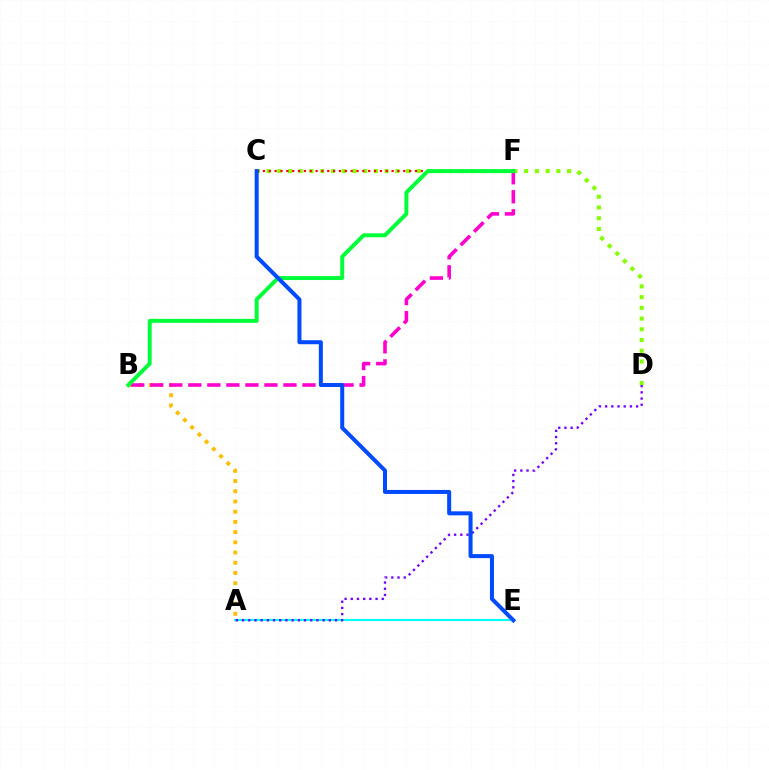{('C', 'D'): [{'color': '#84ff00', 'line_style': 'dotted', 'thickness': 2.92}], ('A', 'B'): [{'color': '#ffbd00', 'line_style': 'dotted', 'thickness': 2.78}], ('A', 'E'): [{'color': '#00fff6', 'line_style': 'solid', 'thickness': 1.57}], ('C', 'F'): [{'color': '#ff0000', 'line_style': 'dotted', 'thickness': 1.59}], ('A', 'D'): [{'color': '#7200ff', 'line_style': 'dotted', 'thickness': 1.68}], ('B', 'F'): [{'color': '#ff00cf', 'line_style': 'dashed', 'thickness': 2.58}, {'color': '#00ff39', 'line_style': 'solid', 'thickness': 2.85}], ('C', 'E'): [{'color': '#004bff', 'line_style': 'solid', 'thickness': 2.89}]}